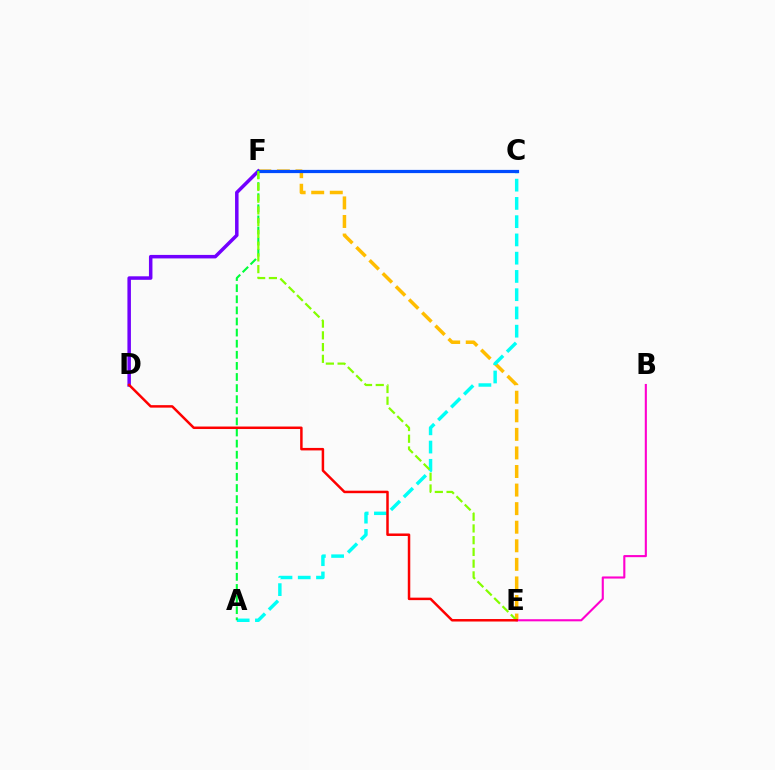{('E', 'F'): [{'color': '#ffbd00', 'line_style': 'dashed', 'thickness': 2.52}, {'color': '#84ff00', 'line_style': 'dashed', 'thickness': 1.59}], ('D', 'F'): [{'color': '#7200ff', 'line_style': 'solid', 'thickness': 2.52}], ('A', 'C'): [{'color': '#00fff6', 'line_style': 'dashed', 'thickness': 2.48}], ('A', 'F'): [{'color': '#00ff39', 'line_style': 'dashed', 'thickness': 1.51}], ('C', 'F'): [{'color': '#004bff', 'line_style': 'solid', 'thickness': 2.31}], ('B', 'E'): [{'color': '#ff00cf', 'line_style': 'solid', 'thickness': 1.52}], ('D', 'E'): [{'color': '#ff0000', 'line_style': 'solid', 'thickness': 1.79}]}